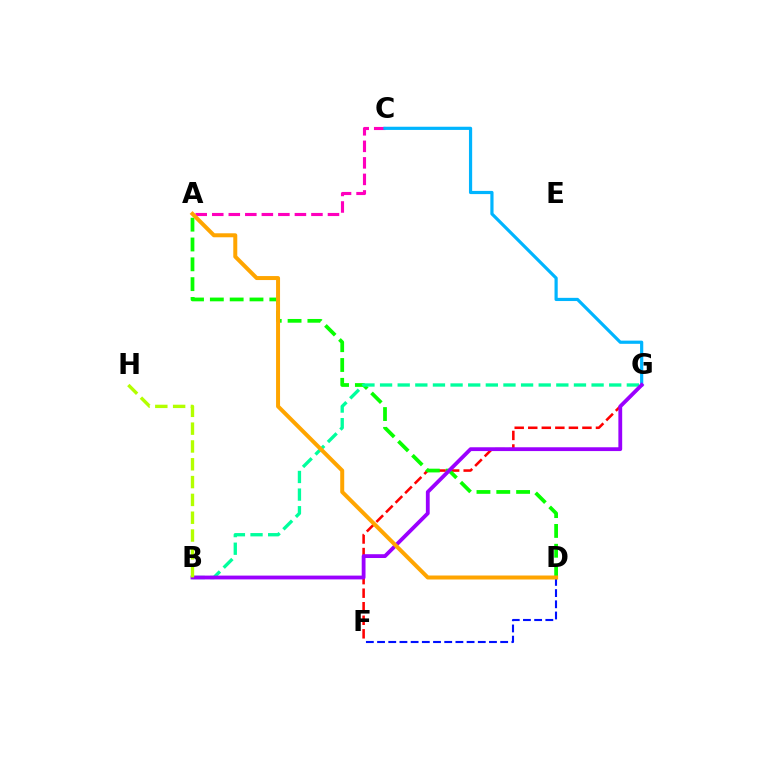{('F', 'G'): [{'color': '#ff0000', 'line_style': 'dashed', 'thickness': 1.84}], ('D', 'F'): [{'color': '#0010ff', 'line_style': 'dashed', 'thickness': 1.52}], ('A', 'C'): [{'color': '#ff00bd', 'line_style': 'dashed', 'thickness': 2.25}], ('A', 'D'): [{'color': '#08ff00', 'line_style': 'dashed', 'thickness': 2.69}, {'color': '#ffa500', 'line_style': 'solid', 'thickness': 2.88}], ('B', 'G'): [{'color': '#00ff9d', 'line_style': 'dashed', 'thickness': 2.39}, {'color': '#9b00ff', 'line_style': 'solid', 'thickness': 2.74}], ('C', 'G'): [{'color': '#00b5ff', 'line_style': 'solid', 'thickness': 2.3}], ('B', 'H'): [{'color': '#b3ff00', 'line_style': 'dashed', 'thickness': 2.42}]}